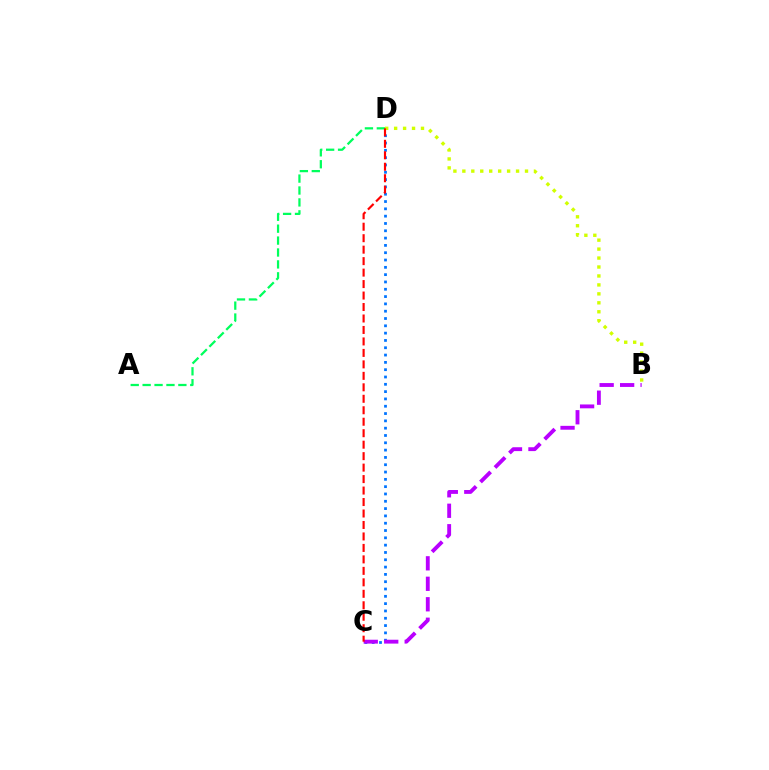{('C', 'D'): [{'color': '#0074ff', 'line_style': 'dotted', 'thickness': 1.99}, {'color': '#ff0000', 'line_style': 'dashed', 'thickness': 1.56}], ('B', 'C'): [{'color': '#b900ff', 'line_style': 'dashed', 'thickness': 2.78}], ('A', 'D'): [{'color': '#00ff5c', 'line_style': 'dashed', 'thickness': 1.62}], ('B', 'D'): [{'color': '#d1ff00', 'line_style': 'dotted', 'thickness': 2.43}]}